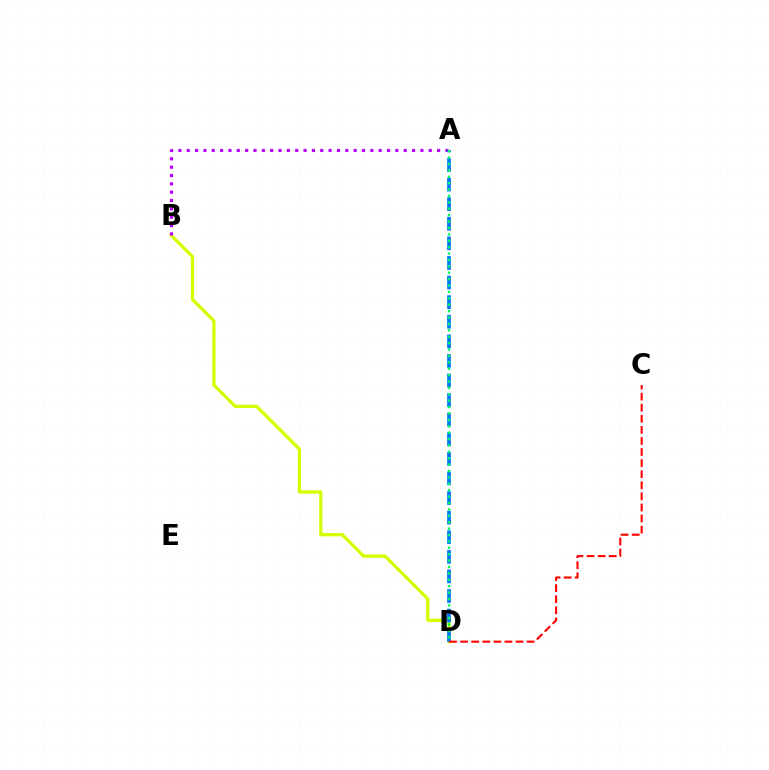{('B', 'D'): [{'color': '#d1ff00', 'line_style': 'solid', 'thickness': 2.35}], ('A', 'B'): [{'color': '#b900ff', 'line_style': 'dotted', 'thickness': 2.27}], ('A', 'D'): [{'color': '#0074ff', 'line_style': 'dashed', 'thickness': 2.66}, {'color': '#00ff5c', 'line_style': 'dotted', 'thickness': 1.74}], ('C', 'D'): [{'color': '#ff0000', 'line_style': 'dashed', 'thickness': 1.51}]}